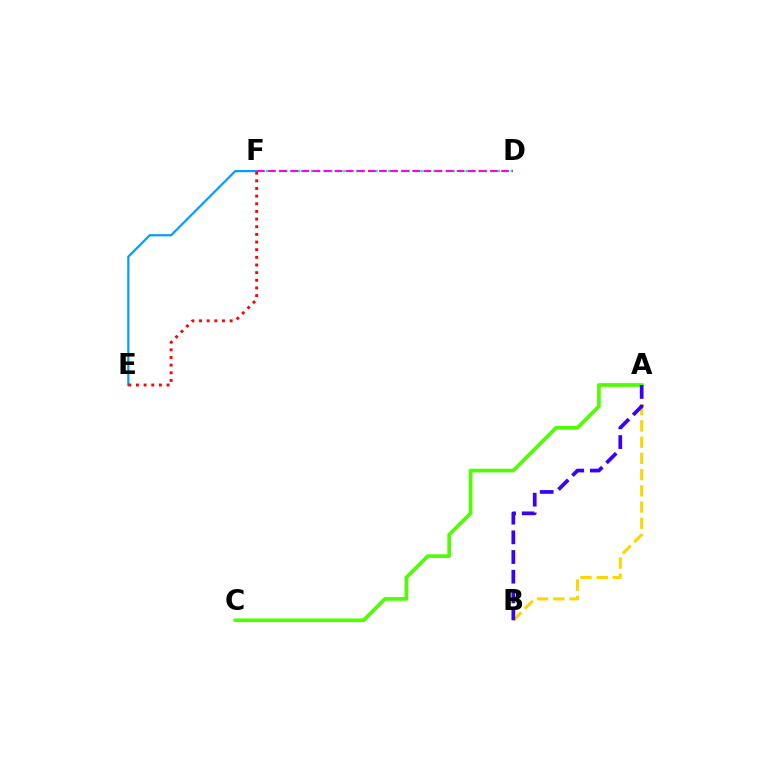{('D', 'F'): [{'color': '#00ff86', 'line_style': 'dotted', 'thickness': 1.75}, {'color': '#ff00ed', 'line_style': 'dashed', 'thickness': 1.51}], ('E', 'F'): [{'color': '#009eff', 'line_style': 'solid', 'thickness': 1.59}, {'color': '#ff0000', 'line_style': 'dotted', 'thickness': 2.08}], ('A', 'B'): [{'color': '#ffd500', 'line_style': 'dashed', 'thickness': 2.2}, {'color': '#3700ff', 'line_style': 'dashed', 'thickness': 2.67}], ('A', 'C'): [{'color': '#4fff00', 'line_style': 'solid', 'thickness': 2.64}]}